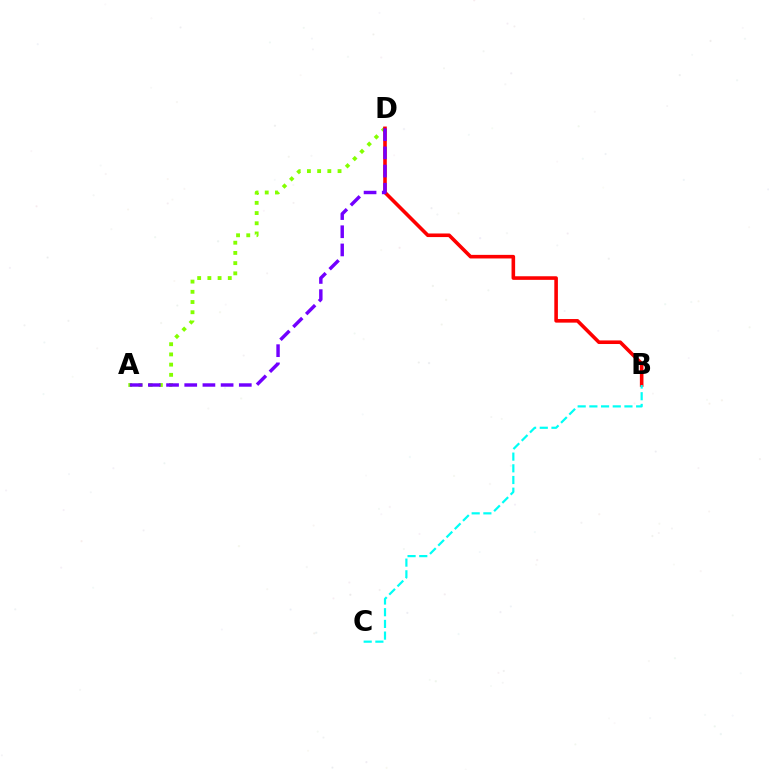{('A', 'D'): [{'color': '#84ff00', 'line_style': 'dotted', 'thickness': 2.77}, {'color': '#7200ff', 'line_style': 'dashed', 'thickness': 2.47}], ('B', 'D'): [{'color': '#ff0000', 'line_style': 'solid', 'thickness': 2.59}], ('B', 'C'): [{'color': '#00fff6', 'line_style': 'dashed', 'thickness': 1.59}]}